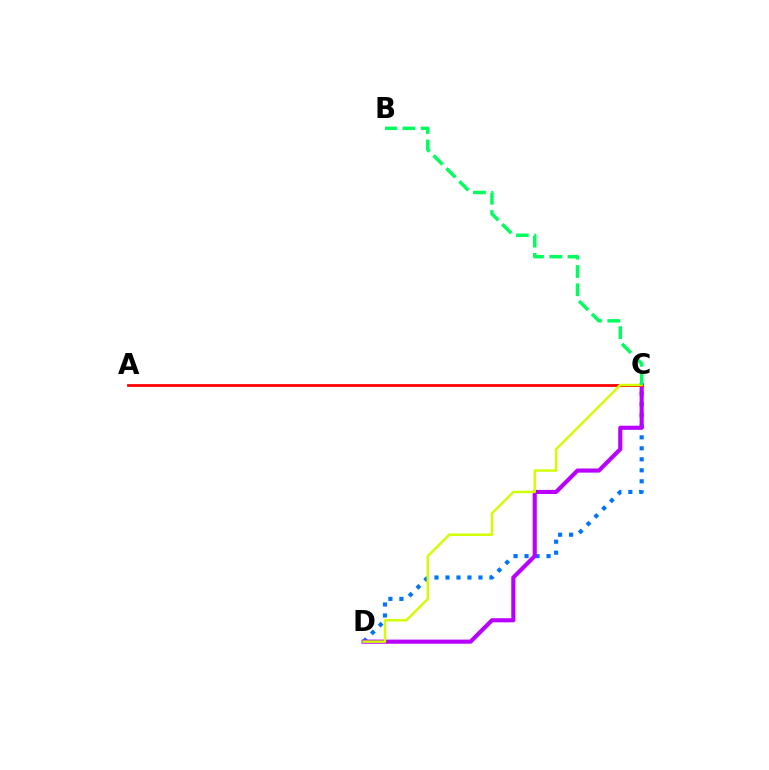{('C', 'D'): [{'color': '#0074ff', 'line_style': 'dotted', 'thickness': 2.99}, {'color': '#b900ff', 'line_style': 'solid', 'thickness': 2.97}, {'color': '#d1ff00', 'line_style': 'solid', 'thickness': 1.76}], ('A', 'C'): [{'color': '#ff0000', 'line_style': 'solid', 'thickness': 2.0}], ('B', 'C'): [{'color': '#00ff5c', 'line_style': 'dashed', 'thickness': 2.48}]}